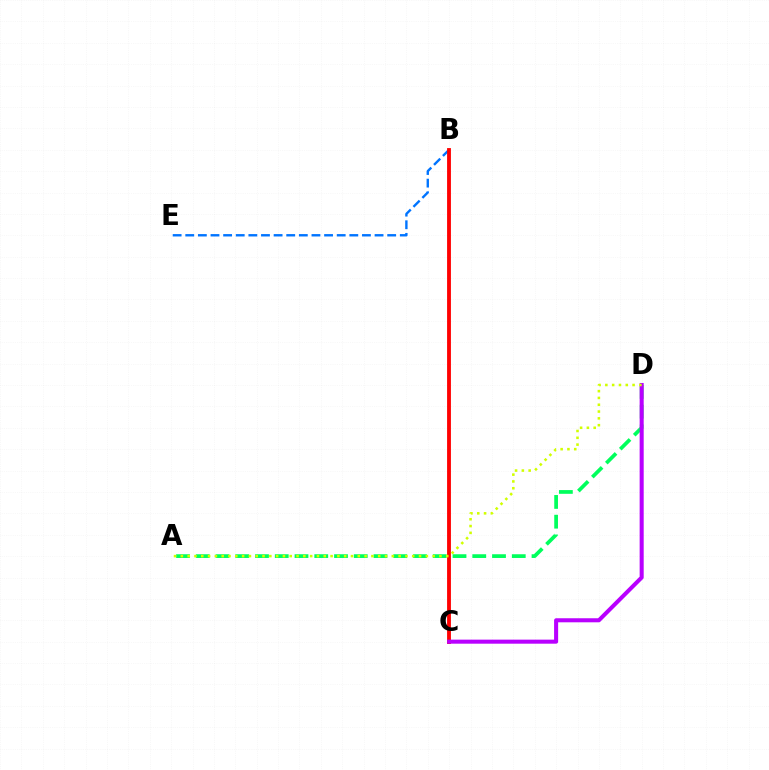{('B', 'E'): [{'color': '#0074ff', 'line_style': 'dashed', 'thickness': 1.71}], ('B', 'C'): [{'color': '#ff0000', 'line_style': 'solid', 'thickness': 2.76}], ('A', 'D'): [{'color': '#00ff5c', 'line_style': 'dashed', 'thickness': 2.68}, {'color': '#d1ff00', 'line_style': 'dotted', 'thickness': 1.85}], ('C', 'D'): [{'color': '#b900ff', 'line_style': 'solid', 'thickness': 2.92}]}